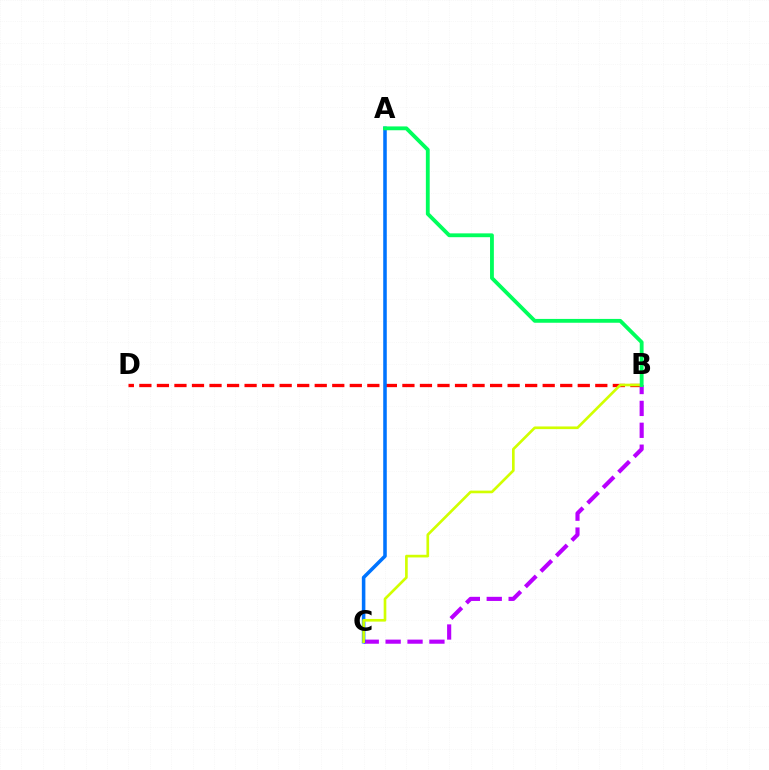{('B', 'D'): [{'color': '#ff0000', 'line_style': 'dashed', 'thickness': 2.38}], ('B', 'C'): [{'color': '#b900ff', 'line_style': 'dashed', 'thickness': 2.97}, {'color': '#d1ff00', 'line_style': 'solid', 'thickness': 1.91}], ('A', 'C'): [{'color': '#0074ff', 'line_style': 'solid', 'thickness': 2.55}], ('A', 'B'): [{'color': '#00ff5c', 'line_style': 'solid', 'thickness': 2.76}]}